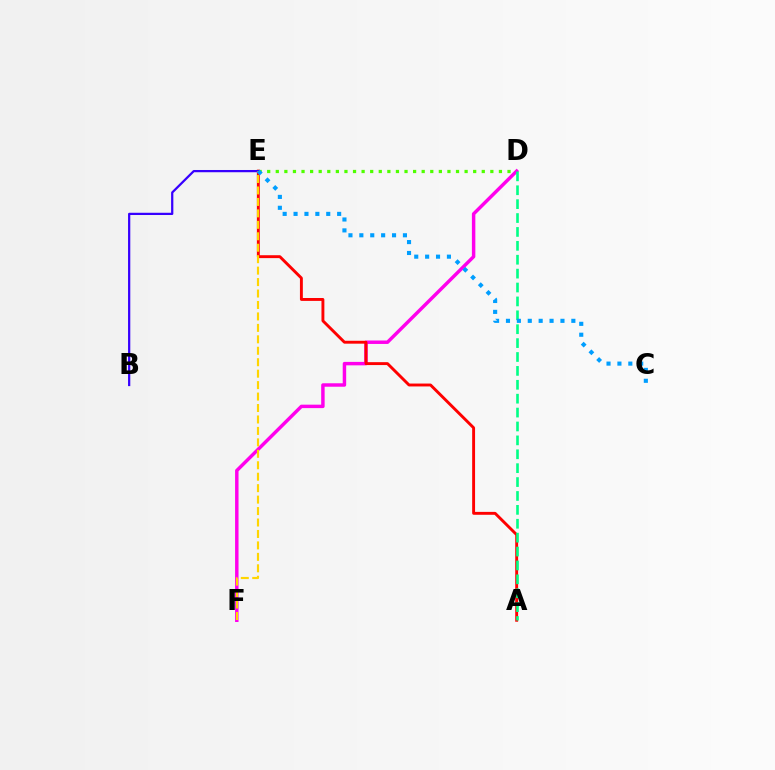{('D', 'E'): [{'color': '#4fff00', 'line_style': 'dotted', 'thickness': 2.33}], ('D', 'F'): [{'color': '#ff00ed', 'line_style': 'solid', 'thickness': 2.48}], ('A', 'E'): [{'color': '#ff0000', 'line_style': 'solid', 'thickness': 2.09}], ('B', 'E'): [{'color': '#3700ff', 'line_style': 'solid', 'thickness': 1.61}], ('E', 'F'): [{'color': '#ffd500', 'line_style': 'dashed', 'thickness': 1.56}], ('A', 'D'): [{'color': '#00ff86', 'line_style': 'dashed', 'thickness': 1.89}], ('C', 'E'): [{'color': '#009eff', 'line_style': 'dotted', 'thickness': 2.96}]}